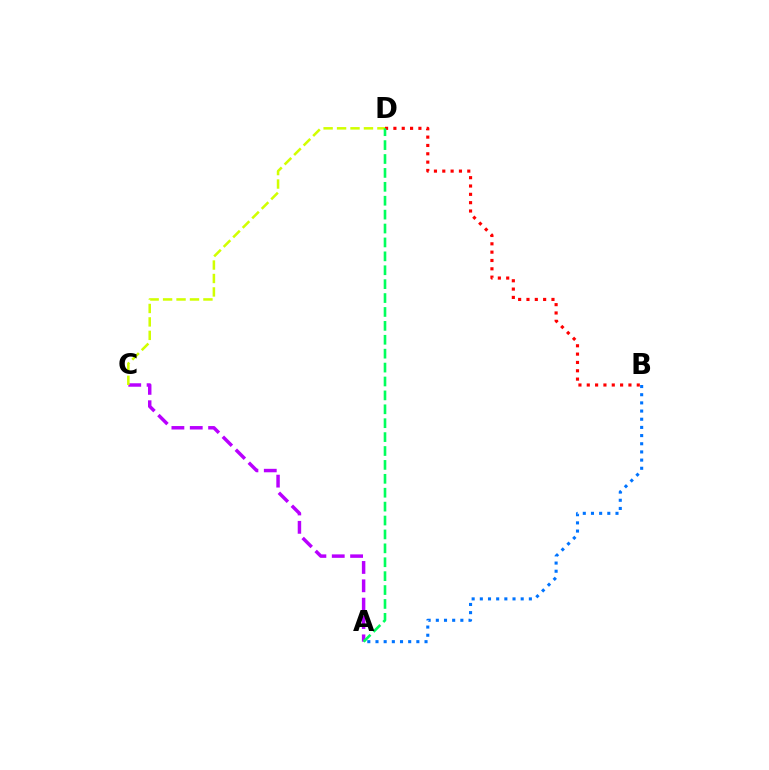{('B', 'D'): [{'color': '#ff0000', 'line_style': 'dotted', 'thickness': 2.26}], ('A', 'C'): [{'color': '#b900ff', 'line_style': 'dashed', 'thickness': 2.49}], ('A', 'B'): [{'color': '#0074ff', 'line_style': 'dotted', 'thickness': 2.22}], ('C', 'D'): [{'color': '#d1ff00', 'line_style': 'dashed', 'thickness': 1.83}], ('A', 'D'): [{'color': '#00ff5c', 'line_style': 'dashed', 'thickness': 1.89}]}